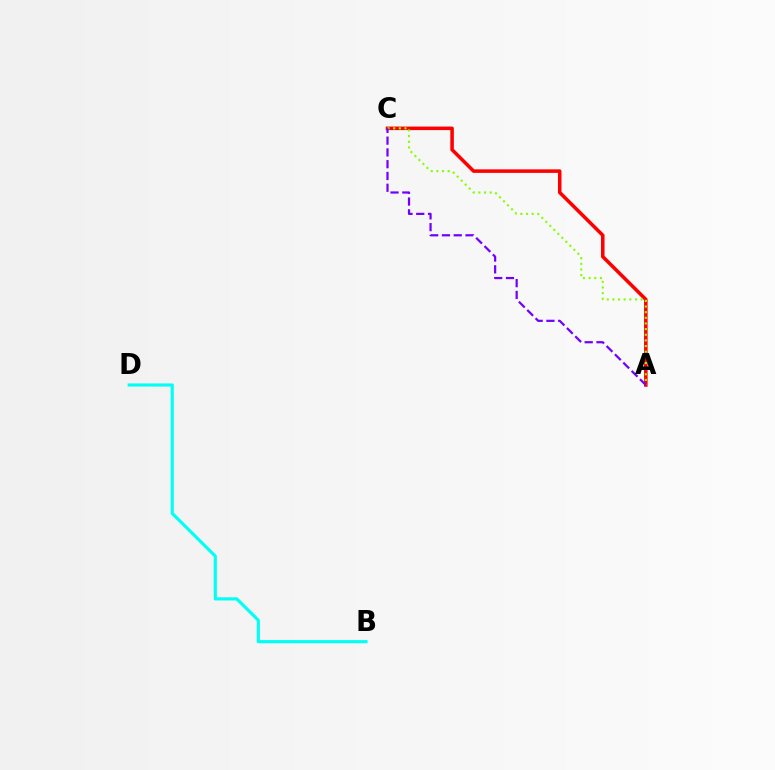{('A', 'C'): [{'color': '#ff0000', 'line_style': 'solid', 'thickness': 2.55}, {'color': '#84ff00', 'line_style': 'dotted', 'thickness': 1.53}, {'color': '#7200ff', 'line_style': 'dashed', 'thickness': 1.6}], ('B', 'D'): [{'color': '#00fff6', 'line_style': 'solid', 'thickness': 2.26}]}